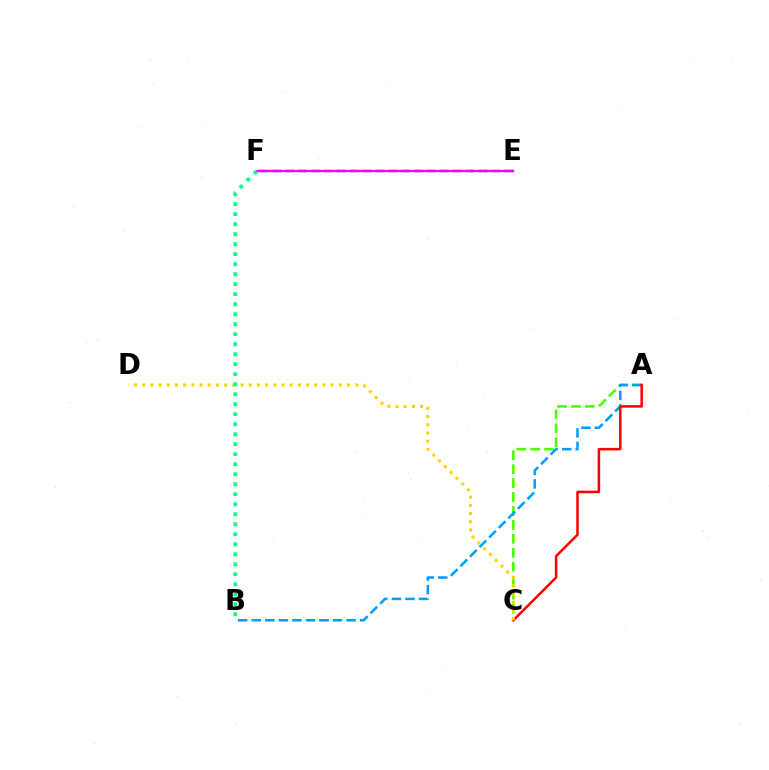{('A', 'C'): [{'color': '#4fff00', 'line_style': 'dashed', 'thickness': 1.89}, {'color': '#ff0000', 'line_style': 'solid', 'thickness': 1.81}], ('A', 'B'): [{'color': '#009eff', 'line_style': 'dashed', 'thickness': 1.84}], ('C', 'D'): [{'color': '#ffd500', 'line_style': 'dotted', 'thickness': 2.23}], ('E', 'F'): [{'color': '#3700ff', 'line_style': 'dashed', 'thickness': 1.75}, {'color': '#ff00ed', 'line_style': 'solid', 'thickness': 1.63}], ('B', 'F'): [{'color': '#00ff86', 'line_style': 'dotted', 'thickness': 2.72}]}